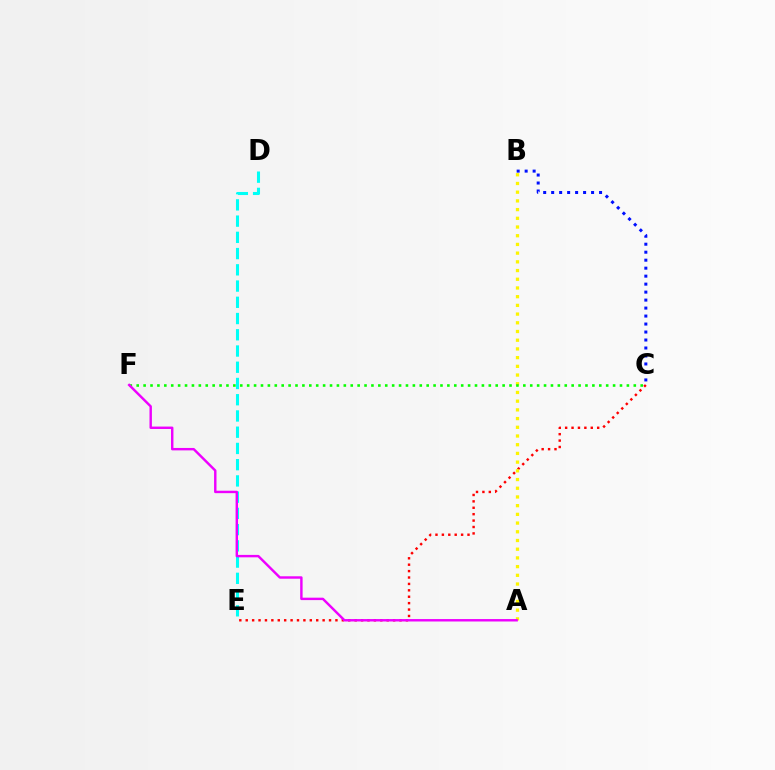{('C', 'E'): [{'color': '#ff0000', 'line_style': 'dotted', 'thickness': 1.74}], ('A', 'B'): [{'color': '#fcf500', 'line_style': 'dotted', 'thickness': 2.37}], ('C', 'F'): [{'color': '#08ff00', 'line_style': 'dotted', 'thickness': 1.88}], ('D', 'E'): [{'color': '#00fff6', 'line_style': 'dashed', 'thickness': 2.21}], ('B', 'C'): [{'color': '#0010ff', 'line_style': 'dotted', 'thickness': 2.17}], ('A', 'F'): [{'color': '#ee00ff', 'line_style': 'solid', 'thickness': 1.75}]}